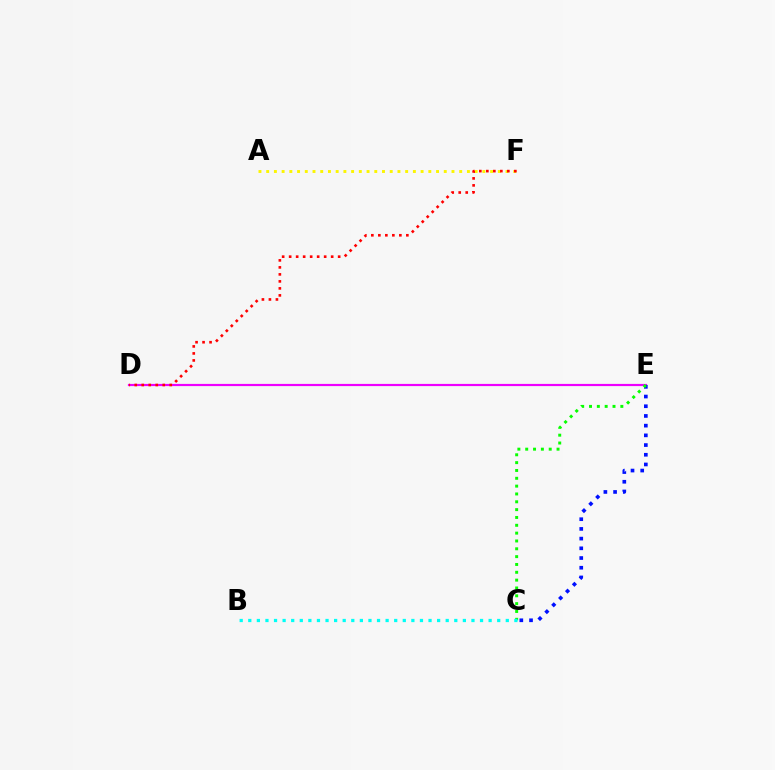{('D', 'E'): [{'color': '#ee00ff', 'line_style': 'solid', 'thickness': 1.58}], ('A', 'F'): [{'color': '#fcf500', 'line_style': 'dotted', 'thickness': 2.1}], ('D', 'F'): [{'color': '#ff0000', 'line_style': 'dotted', 'thickness': 1.9}], ('C', 'E'): [{'color': '#0010ff', 'line_style': 'dotted', 'thickness': 2.64}, {'color': '#08ff00', 'line_style': 'dotted', 'thickness': 2.13}], ('B', 'C'): [{'color': '#00fff6', 'line_style': 'dotted', 'thickness': 2.33}]}